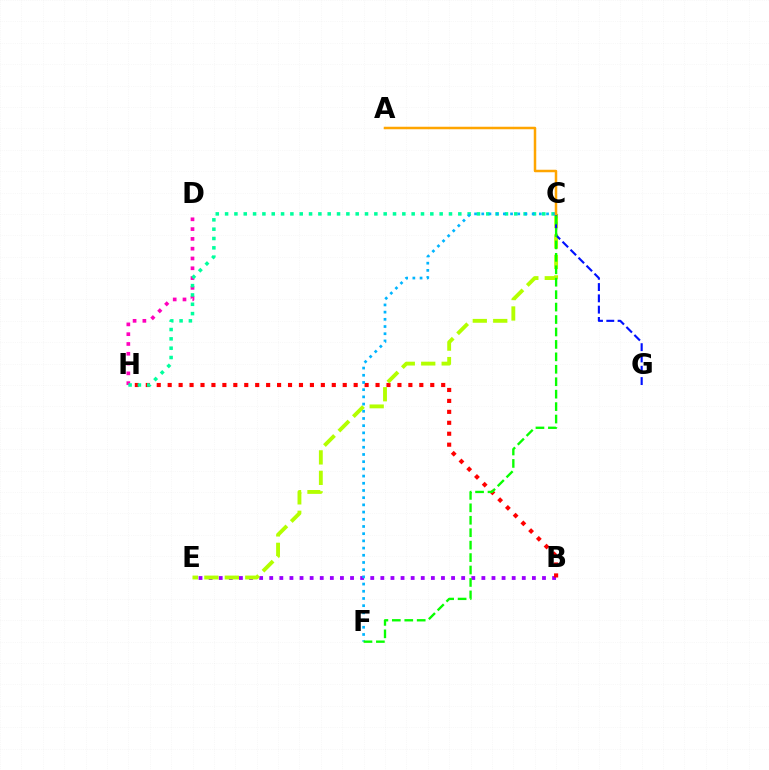{('B', 'E'): [{'color': '#9b00ff', 'line_style': 'dotted', 'thickness': 2.74}], ('D', 'H'): [{'color': '#ff00bd', 'line_style': 'dotted', 'thickness': 2.66}], ('B', 'H'): [{'color': '#ff0000', 'line_style': 'dotted', 'thickness': 2.97}], ('C', 'E'): [{'color': '#b3ff00', 'line_style': 'dashed', 'thickness': 2.78}], ('C', 'G'): [{'color': '#0010ff', 'line_style': 'dashed', 'thickness': 1.53}], ('C', 'H'): [{'color': '#00ff9d', 'line_style': 'dotted', 'thickness': 2.53}], ('C', 'F'): [{'color': '#00b5ff', 'line_style': 'dotted', 'thickness': 1.96}, {'color': '#08ff00', 'line_style': 'dashed', 'thickness': 1.69}], ('A', 'C'): [{'color': '#ffa500', 'line_style': 'solid', 'thickness': 1.8}]}